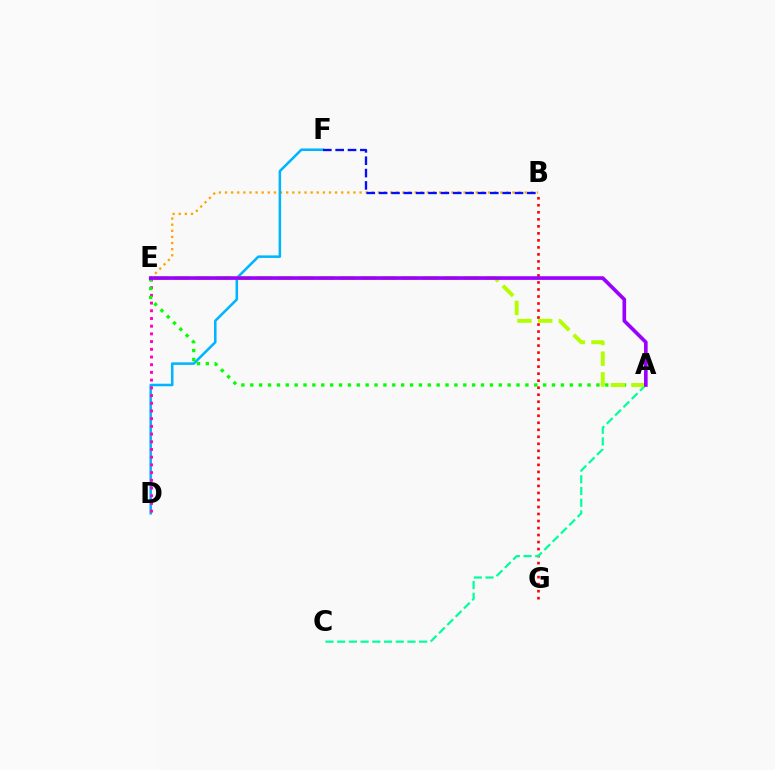{('B', 'E'): [{'color': '#ffa500', 'line_style': 'dotted', 'thickness': 1.66}], ('B', 'G'): [{'color': '#ff0000', 'line_style': 'dotted', 'thickness': 1.91}], ('D', 'F'): [{'color': '#00b5ff', 'line_style': 'solid', 'thickness': 1.83}], ('B', 'F'): [{'color': '#0010ff', 'line_style': 'dashed', 'thickness': 1.68}], ('D', 'E'): [{'color': '#ff00bd', 'line_style': 'dotted', 'thickness': 2.09}], ('A', 'E'): [{'color': '#08ff00', 'line_style': 'dotted', 'thickness': 2.41}, {'color': '#b3ff00', 'line_style': 'dashed', 'thickness': 2.81}, {'color': '#9b00ff', 'line_style': 'solid', 'thickness': 2.63}], ('A', 'C'): [{'color': '#00ff9d', 'line_style': 'dashed', 'thickness': 1.59}]}